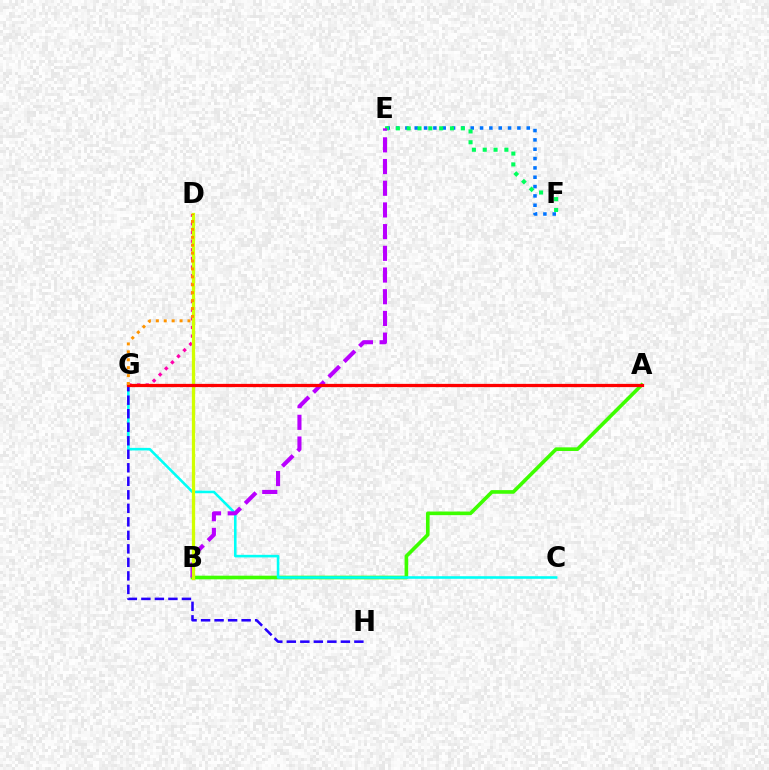{('A', 'B'): [{'color': '#3dff00', 'line_style': 'solid', 'thickness': 2.61}], ('E', 'F'): [{'color': '#0074ff', 'line_style': 'dotted', 'thickness': 2.54}, {'color': '#00ff5c', 'line_style': 'dotted', 'thickness': 2.94}], ('C', 'G'): [{'color': '#00fff6', 'line_style': 'solid', 'thickness': 1.86}], ('D', 'G'): [{'color': '#ff00ac', 'line_style': 'dotted', 'thickness': 2.35}, {'color': '#ff9400', 'line_style': 'dotted', 'thickness': 2.15}], ('G', 'H'): [{'color': '#2500ff', 'line_style': 'dashed', 'thickness': 1.84}], ('B', 'E'): [{'color': '#b900ff', 'line_style': 'dashed', 'thickness': 2.95}], ('B', 'D'): [{'color': '#d1ff00', 'line_style': 'solid', 'thickness': 2.35}], ('A', 'G'): [{'color': '#ff0000', 'line_style': 'solid', 'thickness': 2.34}]}